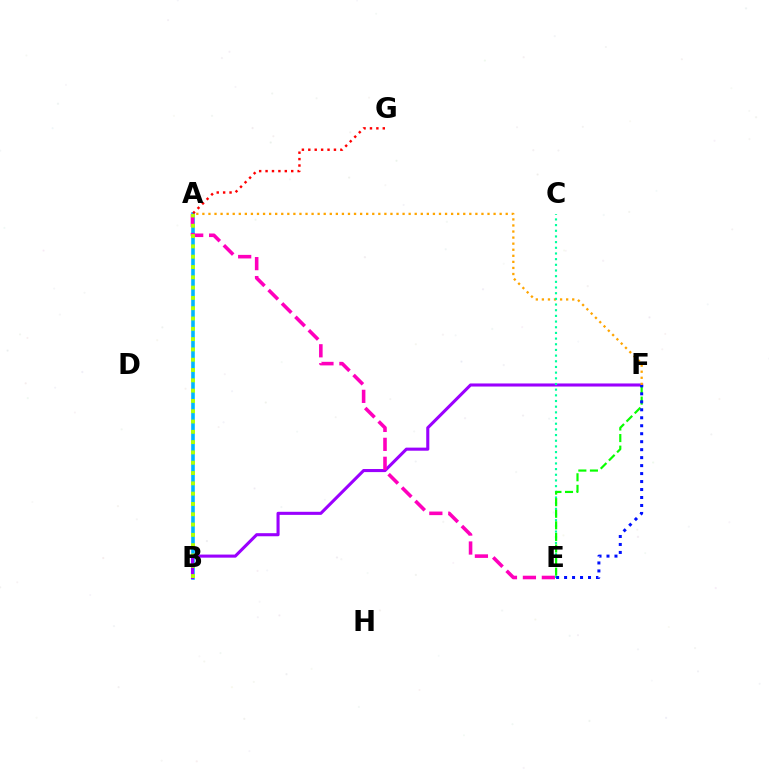{('A', 'B'): [{'color': '#00b5ff', 'line_style': 'solid', 'thickness': 2.59}, {'color': '#b3ff00', 'line_style': 'dotted', 'thickness': 2.8}], ('A', 'G'): [{'color': '#ff0000', 'line_style': 'dotted', 'thickness': 1.74}], ('B', 'F'): [{'color': '#9b00ff', 'line_style': 'solid', 'thickness': 2.22}], ('A', 'F'): [{'color': '#ffa500', 'line_style': 'dotted', 'thickness': 1.65}], ('A', 'E'): [{'color': '#ff00bd', 'line_style': 'dashed', 'thickness': 2.57}], ('C', 'E'): [{'color': '#00ff9d', 'line_style': 'dotted', 'thickness': 1.54}], ('E', 'F'): [{'color': '#08ff00', 'line_style': 'dashed', 'thickness': 1.57}, {'color': '#0010ff', 'line_style': 'dotted', 'thickness': 2.17}]}